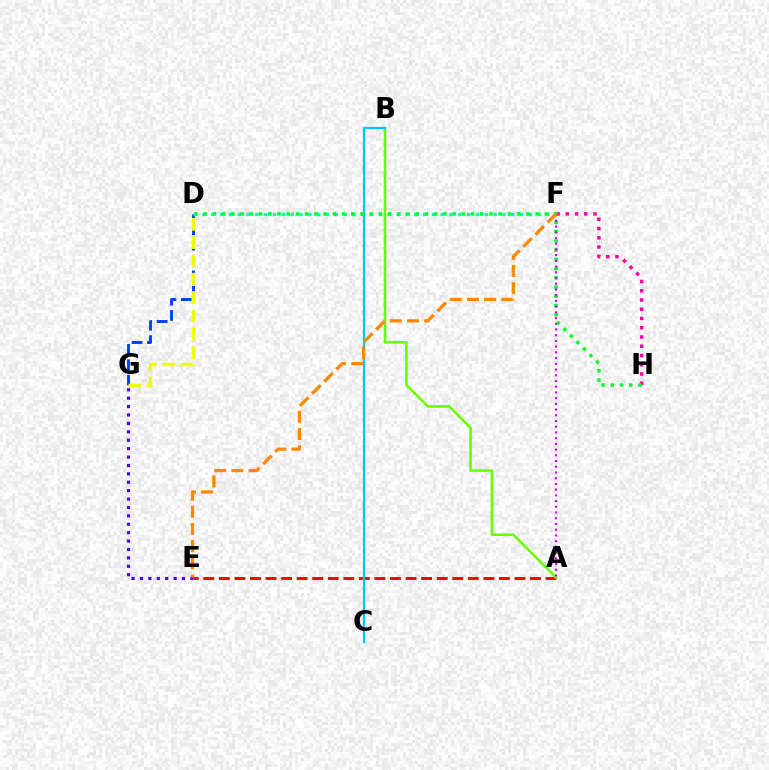{('D', 'G'): [{'color': '#003fff', 'line_style': 'dashed', 'thickness': 2.09}, {'color': '#eeff00', 'line_style': 'dashed', 'thickness': 2.49}], ('A', 'E'): [{'color': '#ff0000', 'line_style': 'dashed', 'thickness': 2.11}], ('F', 'H'): [{'color': '#ff00a0', 'line_style': 'dotted', 'thickness': 2.51}], ('A', 'B'): [{'color': '#66ff00', 'line_style': 'solid', 'thickness': 1.83}], ('D', 'F'): [{'color': '#00ffaf', 'line_style': 'dotted', 'thickness': 2.4}], ('B', 'C'): [{'color': '#00c7ff', 'line_style': 'solid', 'thickness': 1.6}], ('E', 'G'): [{'color': '#4f00ff', 'line_style': 'dotted', 'thickness': 2.28}], ('D', 'H'): [{'color': '#00ff27', 'line_style': 'dotted', 'thickness': 2.5}], ('A', 'F'): [{'color': '#d600ff', 'line_style': 'dotted', 'thickness': 1.55}], ('E', 'F'): [{'color': '#ff8800', 'line_style': 'dashed', 'thickness': 2.34}]}